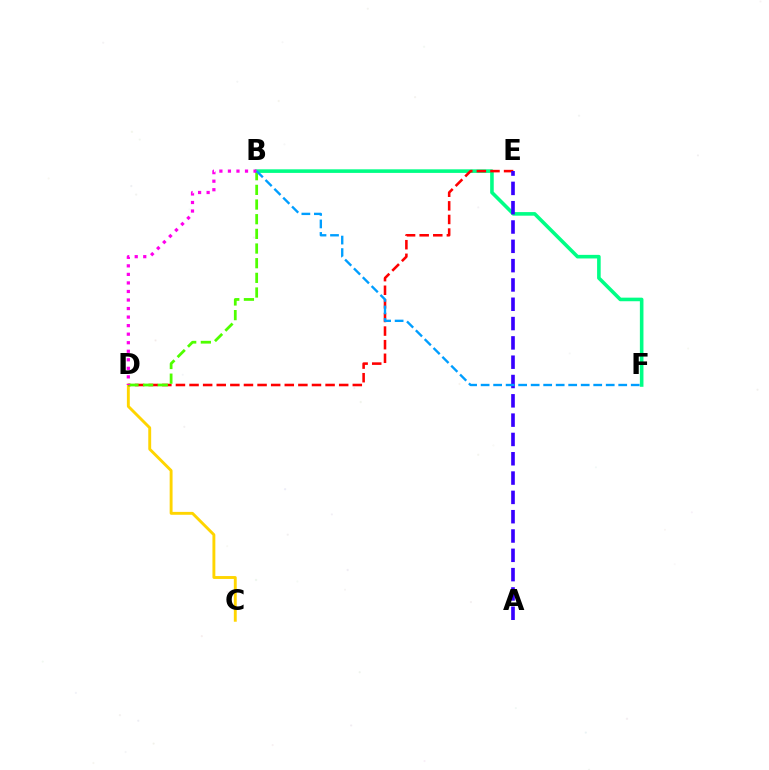{('C', 'D'): [{'color': '#ffd500', 'line_style': 'solid', 'thickness': 2.08}], ('B', 'F'): [{'color': '#00ff86', 'line_style': 'solid', 'thickness': 2.58}, {'color': '#009eff', 'line_style': 'dashed', 'thickness': 1.7}], ('D', 'E'): [{'color': '#ff0000', 'line_style': 'dashed', 'thickness': 1.85}], ('B', 'D'): [{'color': '#4fff00', 'line_style': 'dashed', 'thickness': 1.99}, {'color': '#ff00ed', 'line_style': 'dotted', 'thickness': 2.32}], ('A', 'E'): [{'color': '#3700ff', 'line_style': 'dashed', 'thickness': 2.62}]}